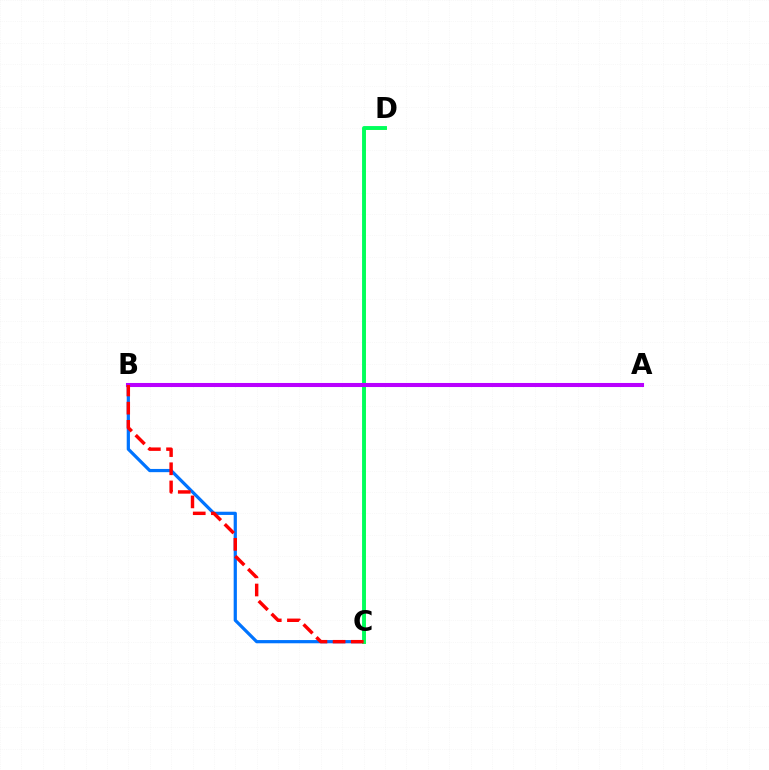{('B', 'C'): [{'color': '#0074ff', 'line_style': 'solid', 'thickness': 2.32}, {'color': '#ff0000', 'line_style': 'dashed', 'thickness': 2.47}], ('C', 'D'): [{'color': '#d1ff00', 'line_style': 'solid', 'thickness': 2.05}, {'color': '#00ff5c', 'line_style': 'solid', 'thickness': 2.79}], ('A', 'B'): [{'color': '#b900ff', 'line_style': 'solid', 'thickness': 2.93}]}